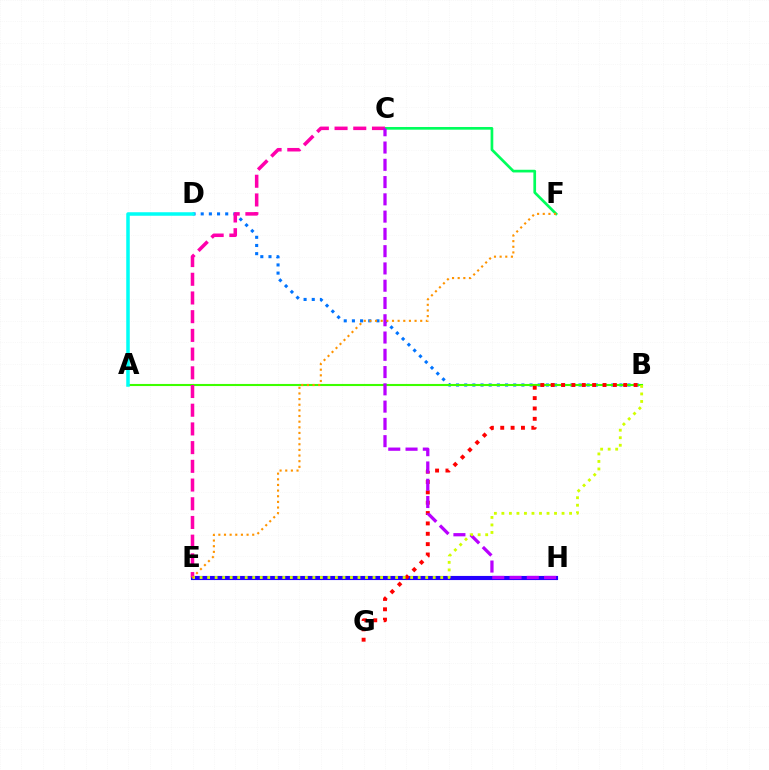{('B', 'D'): [{'color': '#0074ff', 'line_style': 'dotted', 'thickness': 2.22}], ('C', 'F'): [{'color': '#00ff5c', 'line_style': 'solid', 'thickness': 1.94}], ('E', 'H'): [{'color': '#2500ff', 'line_style': 'solid', 'thickness': 2.97}], ('A', 'B'): [{'color': '#3dff00', 'line_style': 'solid', 'thickness': 1.51}], ('C', 'E'): [{'color': '#ff00ac', 'line_style': 'dashed', 'thickness': 2.54}], ('B', 'G'): [{'color': '#ff0000', 'line_style': 'dotted', 'thickness': 2.81}], ('A', 'D'): [{'color': '#00fff6', 'line_style': 'solid', 'thickness': 2.53}], ('C', 'H'): [{'color': '#b900ff', 'line_style': 'dashed', 'thickness': 2.35}], ('B', 'E'): [{'color': '#d1ff00', 'line_style': 'dotted', 'thickness': 2.04}], ('E', 'F'): [{'color': '#ff9400', 'line_style': 'dotted', 'thickness': 1.53}]}